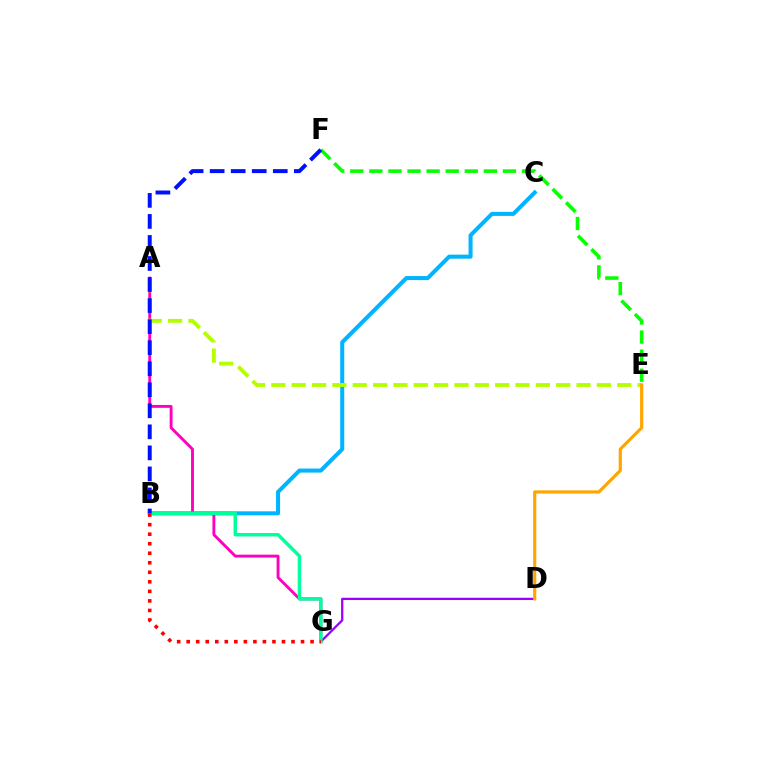{('B', 'C'): [{'color': '#00b5ff', 'line_style': 'solid', 'thickness': 2.9}], ('E', 'F'): [{'color': '#08ff00', 'line_style': 'dashed', 'thickness': 2.59}], ('A', 'G'): [{'color': '#ff00bd', 'line_style': 'solid', 'thickness': 2.08}], ('D', 'G'): [{'color': '#9b00ff', 'line_style': 'solid', 'thickness': 1.64}], ('A', 'E'): [{'color': '#b3ff00', 'line_style': 'dashed', 'thickness': 2.76}], ('B', 'G'): [{'color': '#00ff9d', 'line_style': 'solid', 'thickness': 2.5}, {'color': '#ff0000', 'line_style': 'dotted', 'thickness': 2.59}], ('B', 'F'): [{'color': '#0010ff', 'line_style': 'dashed', 'thickness': 2.86}], ('D', 'E'): [{'color': '#ffa500', 'line_style': 'solid', 'thickness': 2.28}]}